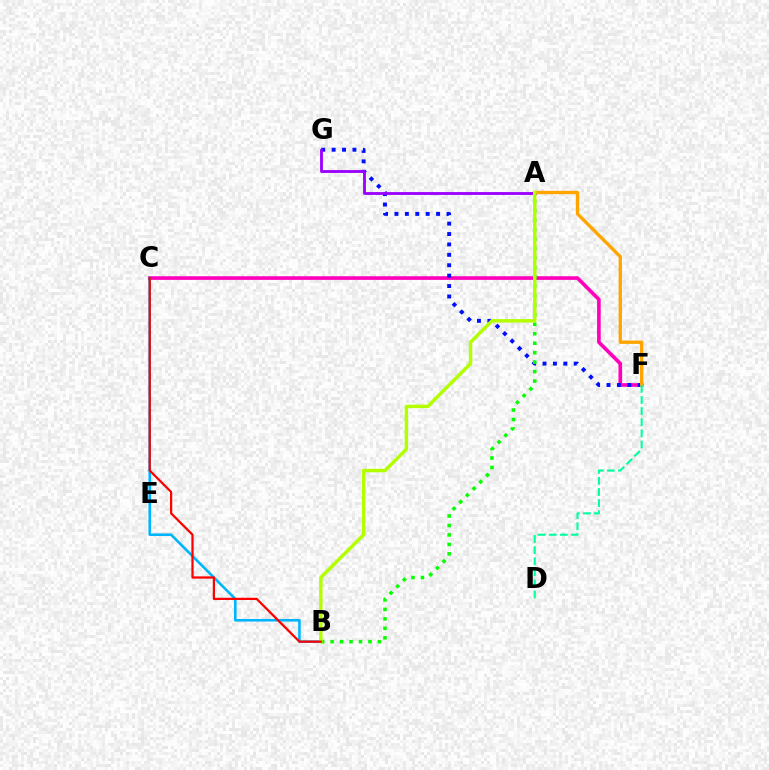{('C', 'F'): [{'color': '#ff00bd', 'line_style': 'solid', 'thickness': 2.62}], ('F', 'G'): [{'color': '#0010ff', 'line_style': 'dotted', 'thickness': 2.83}], ('A', 'B'): [{'color': '#08ff00', 'line_style': 'dotted', 'thickness': 2.57}, {'color': '#b3ff00', 'line_style': 'solid', 'thickness': 2.49}], ('B', 'C'): [{'color': '#00b5ff', 'line_style': 'solid', 'thickness': 1.87}, {'color': '#ff0000', 'line_style': 'solid', 'thickness': 1.61}], ('A', 'G'): [{'color': '#9b00ff', 'line_style': 'solid', 'thickness': 2.05}], ('A', 'F'): [{'color': '#ffa500', 'line_style': 'solid', 'thickness': 2.4}], ('D', 'F'): [{'color': '#00ff9d', 'line_style': 'dashed', 'thickness': 1.51}]}